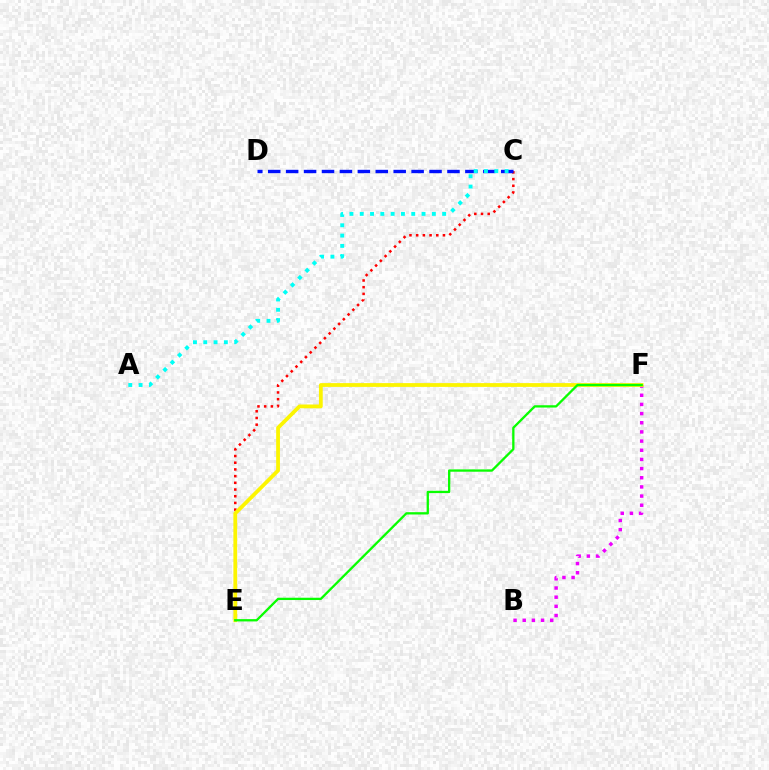{('B', 'F'): [{'color': '#ee00ff', 'line_style': 'dotted', 'thickness': 2.49}], ('C', 'E'): [{'color': '#ff0000', 'line_style': 'dotted', 'thickness': 1.82}], ('E', 'F'): [{'color': '#fcf500', 'line_style': 'solid', 'thickness': 2.72}, {'color': '#08ff00', 'line_style': 'solid', 'thickness': 1.66}], ('C', 'D'): [{'color': '#0010ff', 'line_style': 'dashed', 'thickness': 2.44}], ('A', 'C'): [{'color': '#00fff6', 'line_style': 'dotted', 'thickness': 2.8}]}